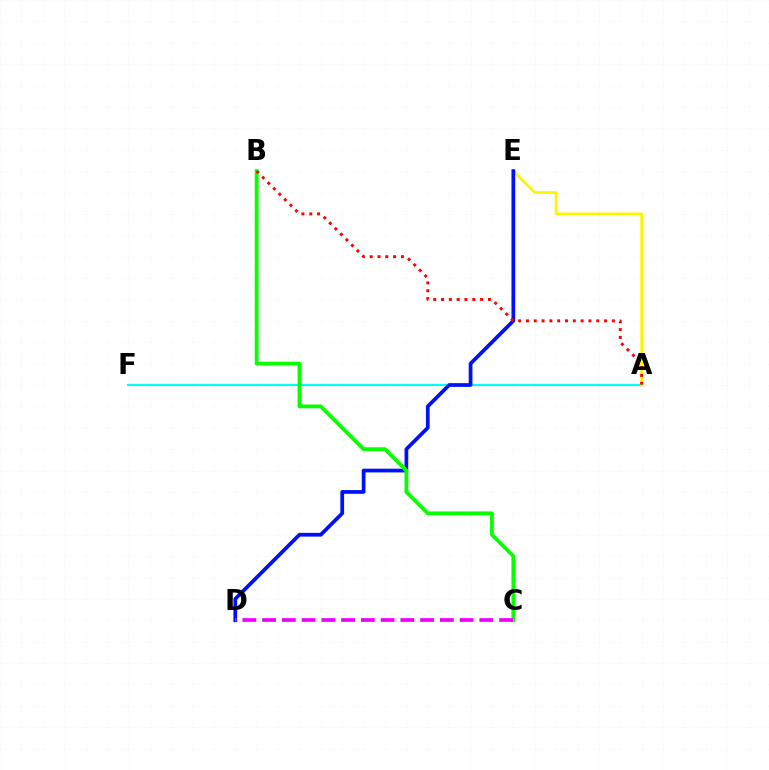{('A', 'F'): [{'color': '#00fff6', 'line_style': 'solid', 'thickness': 1.54}], ('A', 'E'): [{'color': '#fcf500', 'line_style': 'solid', 'thickness': 1.96}], ('D', 'E'): [{'color': '#0010ff', 'line_style': 'solid', 'thickness': 2.69}], ('B', 'C'): [{'color': '#08ff00', 'line_style': 'solid', 'thickness': 2.74}], ('A', 'B'): [{'color': '#ff0000', 'line_style': 'dotted', 'thickness': 2.12}], ('C', 'D'): [{'color': '#ee00ff', 'line_style': 'dashed', 'thickness': 2.68}]}